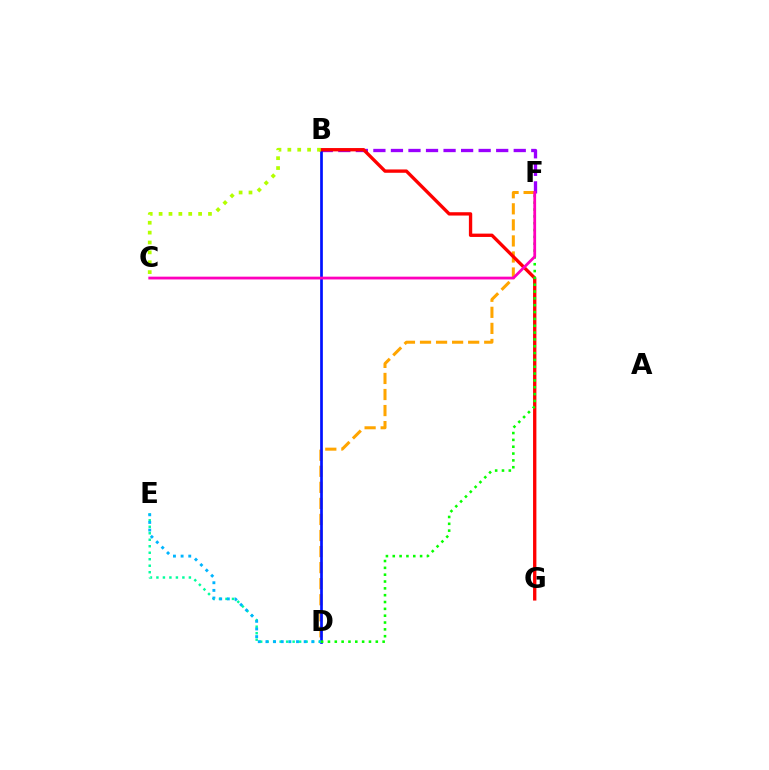{('B', 'F'): [{'color': '#9b00ff', 'line_style': 'dashed', 'thickness': 2.38}], ('D', 'F'): [{'color': '#ffa500', 'line_style': 'dashed', 'thickness': 2.18}, {'color': '#08ff00', 'line_style': 'dotted', 'thickness': 1.86}], ('B', 'D'): [{'color': '#0010ff', 'line_style': 'solid', 'thickness': 1.95}], ('D', 'E'): [{'color': '#00ff9d', 'line_style': 'dotted', 'thickness': 1.76}, {'color': '#00b5ff', 'line_style': 'dotted', 'thickness': 2.08}], ('B', 'G'): [{'color': '#ff0000', 'line_style': 'solid', 'thickness': 2.4}], ('B', 'C'): [{'color': '#b3ff00', 'line_style': 'dotted', 'thickness': 2.68}], ('C', 'F'): [{'color': '#ff00bd', 'line_style': 'solid', 'thickness': 2.0}]}